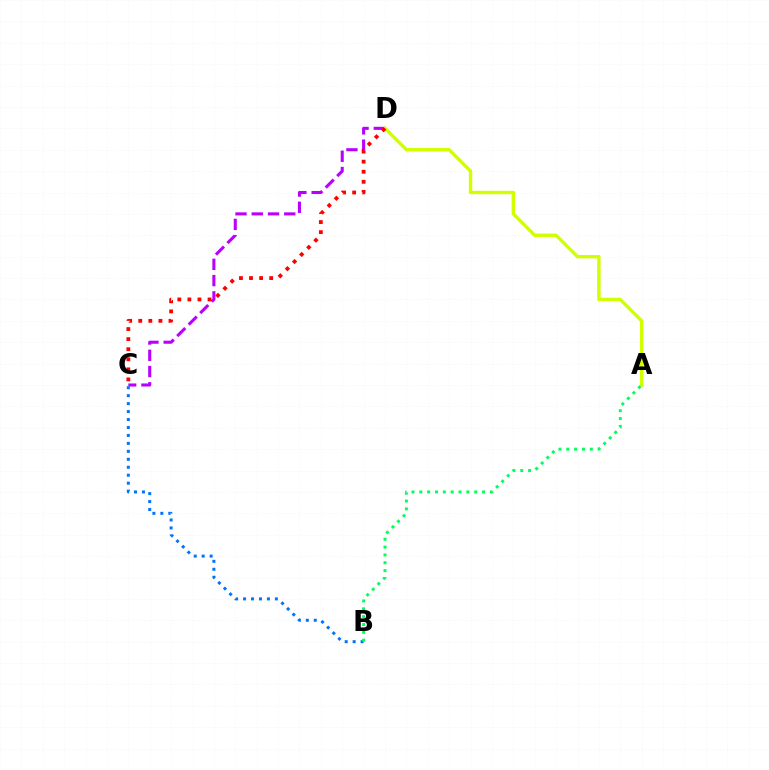{('C', 'D'): [{'color': '#b900ff', 'line_style': 'dashed', 'thickness': 2.21}, {'color': '#ff0000', 'line_style': 'dotted', 'thickness': 2.74}], ('A', 'D'): [{'color': '#d1ff00', 'line_style': 'solid', 'thickness': 2.45}], ('B', 'C'): [{'color': '#0074ff', 'line_style': 'dotted', 'thickness': 2.16}], ('A', 'B'): [{'color': '#00ff5c', 'line_style': 'dotted', 'thickness': 2.13}]}